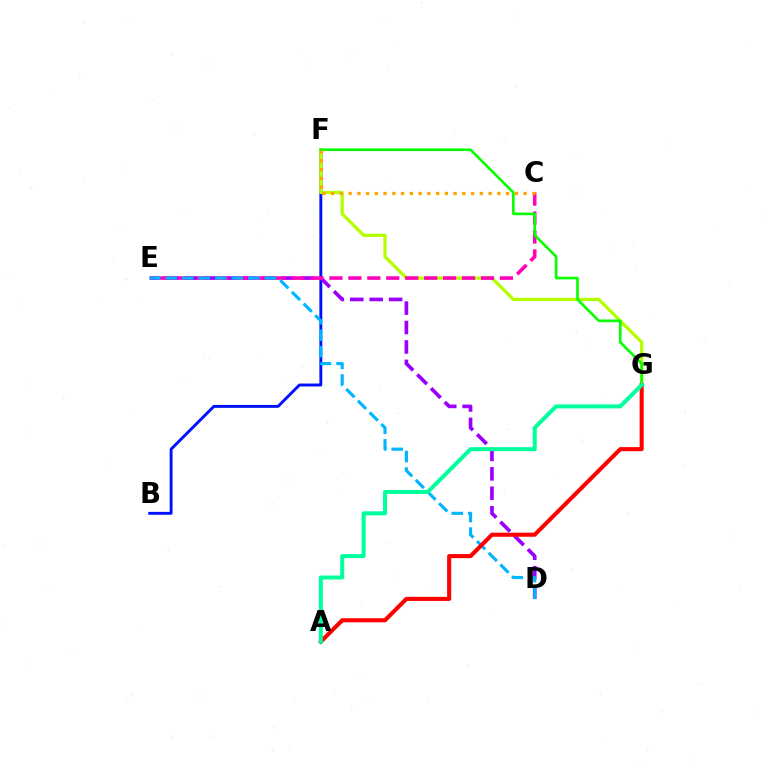{('B', 'F'): [{'color': '#0010ff', 'line_style': 'solid', 'thickness': 2.09}], ('D', 'E'): [{'color': '#9b00ff', 'line_style': 'dashed', 'thickness': 2.64}, {'color': '#00b5ff', 'line_style': 'dashed', 'thickness': 2.24}], ('F', 'G'): [{'color': '#b3ff00', 'line_style': 'solid', 'thickness': 2.34}, {'color': '#08ff00', 'line_style': 'solid', 'thickness': 1.9}], ('C', 'E'): [{'color': '#ff00bd', 'line_style': 'dashed', 'thickness': 2.57}], ('A', 'G'): [{'color': '#ff0000', 'line_style': 'solid', 'thickness': 2.94}, {'color': '#00ff9d', 'line_style': 'solid', 'thickness': 2.89}], ('C', 'F'): [{'color': '#ffa500', 'line_style': 'dotted', 'thickness': 2.38}]}